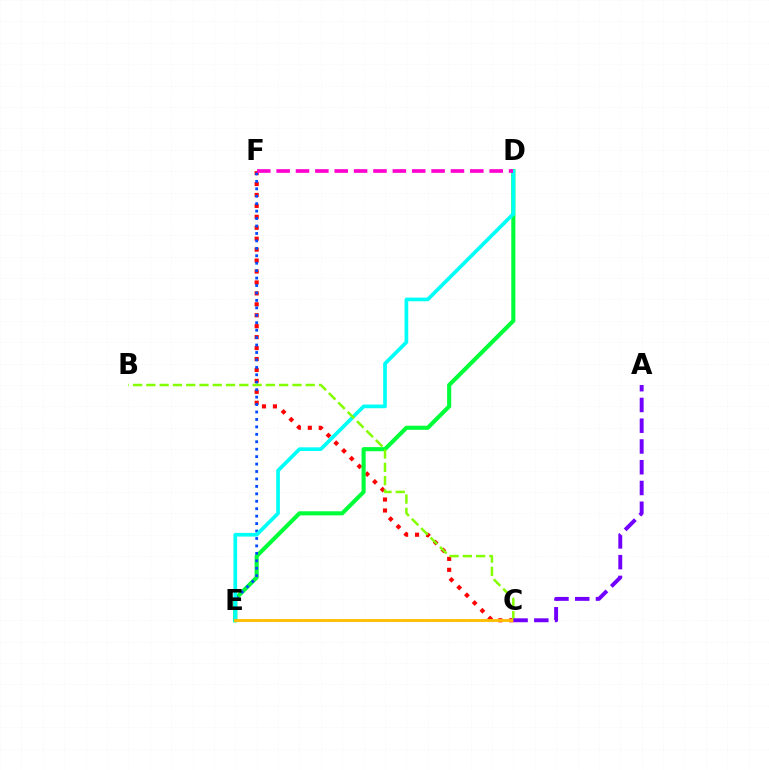{('C', 'F'): [{'color': '#ff0000', 'line_style': 'dotted', 'thickness': 2.97}], ('D', 'E'): [{'color': '#00ff39', 'line_style': 'solid', 'thickness': 2.96}, {'color': '#00fff6', 'line_style': 'solid', 'thickness': 2.65}], ('E', 'F'): [{'color': '#004bff', 'line_style': 'dotted', 'thickness': 2.02}], ('B', 'C'): [{'color': '#84ff00', 'line_style': 'dashed', 'thickness': 1.8}], ('C', 'E'): [{'color': '#ffbd00', 'line_style': 'solid', 'thickness': 2.05}], ('D', 'F'): [{'color': '#ff00cf', 'line_style': 'dashed', 'thickness': 2.63}], ('A', 'C'): [{'color': '#7200ff', 'line_style': 'dashed', 'thickness': 2.82}]}